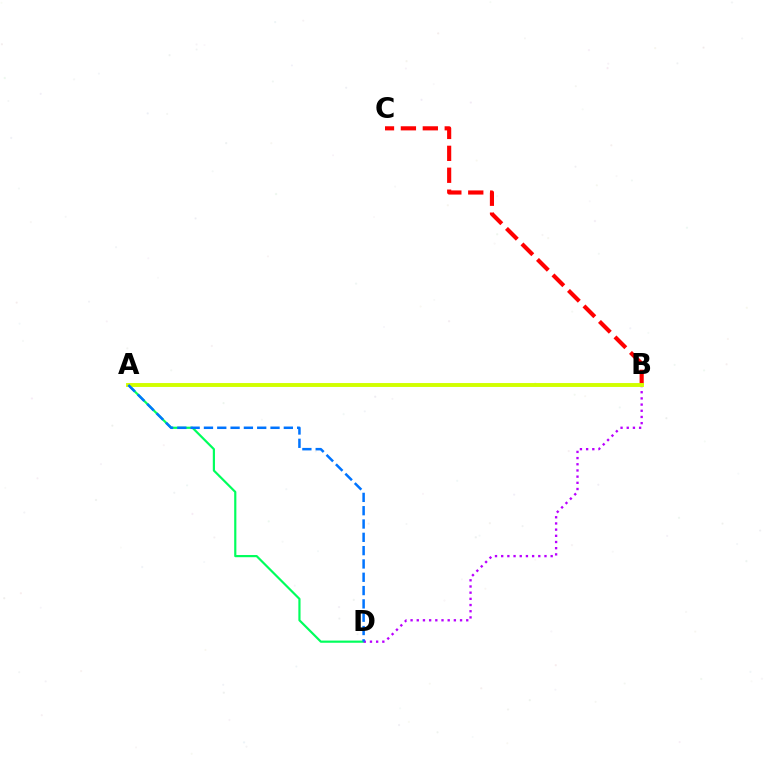{('B', 'C'): [{'color': '#ff0000', 'line_style': 'dashed', 'thickness': 2.98}], ('A', 'D'): [{'color': '#00ff5c', 'line_style': 'solid', 'thickness': 1.57}, {'color': '#0074ff', 'line_style': 'dashed', 'thickness': 1.81}], ('B', 'D'): [{'color': '#b900ff', 'line_style': 'dotted', 'thickness': 1.68}], ('A', 'B'): [{'color': '#d1ff00', 'line_style': 'solid', 'thickness': 2.81}]}